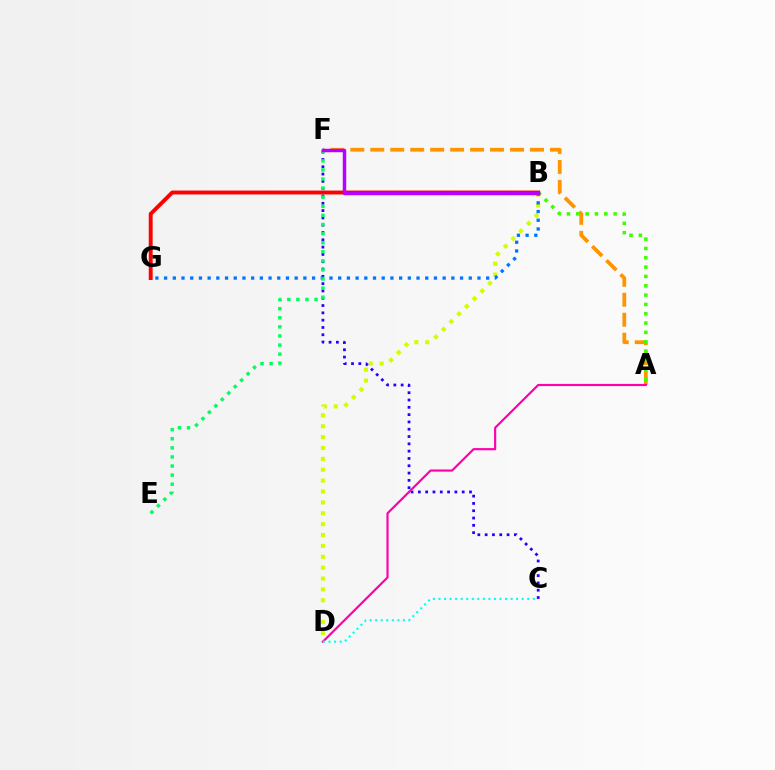{('B', 'D'): [{'color': '#d1ff00', 'line_style': 'dotted', 'thickness': 2.96}], ('A', 'F'): [{'color': '#ff9400', 'line_style': 'dashed', 'thickness': 2.71}], ('A', 'B'): [{'color': '#3dff00', 'line_style': 'dotted', 'thickness': 2.53}], ('C', 'F'): [{'color': '#2500ff', 'line_style': 'dotted', 'thickness': 1.98}], ('B', 'G'): [{'color': '#ff0000', 'line_style': 'solid', 'thickness': 2.8}, {'color': '#0074ff', 'line_style': 'dotted', 'thickness': 2.36}], ('A', 'D'): [{'color': '#ff00ac', 'line_style': 'solid', 'thickness': 1.56}], ('C', 'D'): [{'color': '#00fff6', 'line_style': 'dotted', 'thickness': 1.51}], ('E', 'F'): [{'color': '#00ff5c', 'line_style': 'dotted', 'thickness': 2.47}], ('B', 'F'): [{'color': '#b900ff', 'line_style': 'solid', 'thickness': 2.51}]}